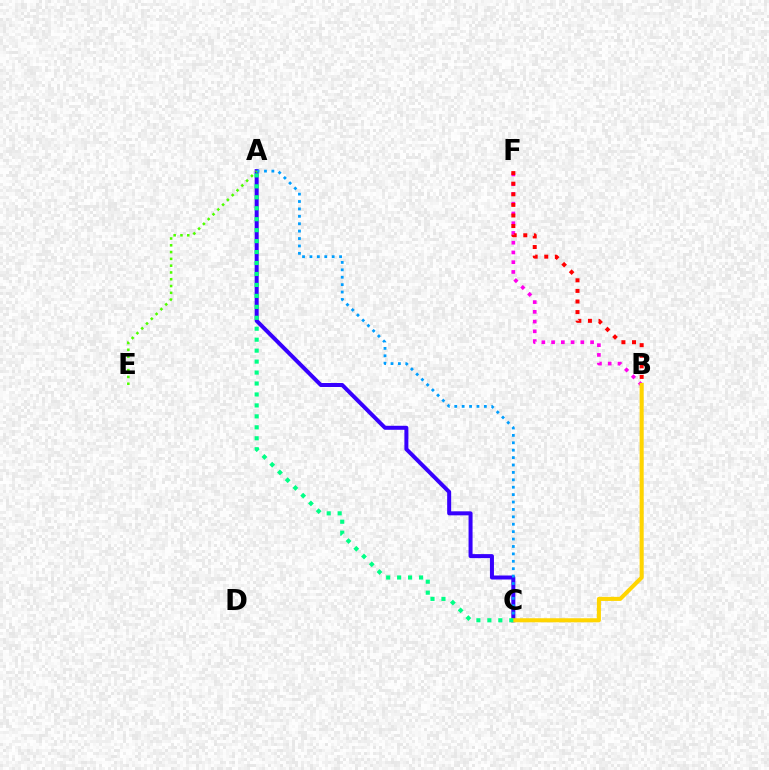{('A', 'C'): [{'color': '#3700ff', 'line_style': 'solid', 'thickness': 2.88}, {'color': '#009eff', 'line_style': 'dotted', 'thickness': 2.01}, {'color': '#00ff86', 'line_style': 'dotted', 'thickness': 2.98}], ('B', 'F'): [{'color': '#ff00ed', 'line_style': 'dotted', 'thickness': 2.65}, {'color': '#ff0000', 'line_style': 'dotted', 'thickness': 2.88}], ('B', 'C'): [{'color': '#ffd500', 'line_style': 'solid', 'thickness': 2.92}], ('A', 'E'): [{'color': '#4fff00', 'line_style': 'dotted', 'thickness': 1.84}]}